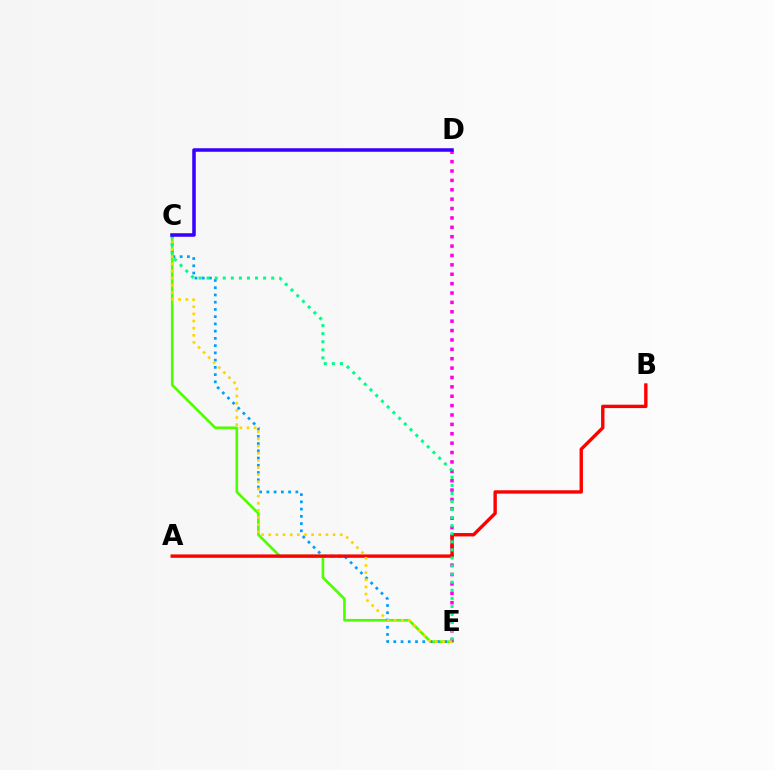{('C', 'E'): [{'color': '#4fff00', 'line_style': 'solid', 'thickness': 1.91}, {'color': '#009eff', 'line_style': 'dotted', 'thickness': 1.97}, {'color': '#ffd500', 'line_style': 'dotted', 'thickness': 1.94}, {'color': '#00ff86', 'line_style': 'dotted', 'thickness': 2.19}], ('D', 'E'): [{'color': '#ff00ed', 'line_style': 'dotted', 'thickness': 2.55}], ('A', 'B'): [{'color': '#ff0000', 'line_style': 'solid', 'thickness': 2.43}], ('C', 'D'): [{'color': '#3700ff', 'line_style': 'solid', 'thickness': 2.54}]}